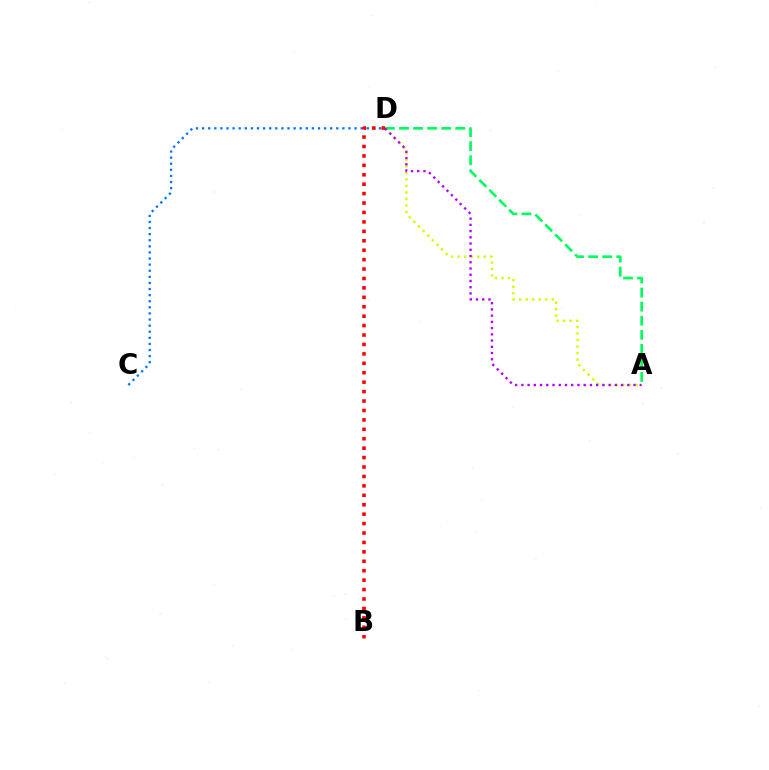{('A', 'D'): [{'color': '#d1ff00', 'line_style': 'dotted', 'thickness': 1.77}, {'color': '#00ff5c', 'line_style': 'dashed', 'thickness': 1.91}, {'color': '#b900ff', 'line_style': 'dotted', 'thickness': 1.69}], ('C', 'D'): [{'color': '#0074ff', 'line_style': 'dotted', 'thickness': 1.66}], ('B', 'D'): [{'color': '#ff0000', 'line_style': 'dotted', 'thickness': 2.56}]}